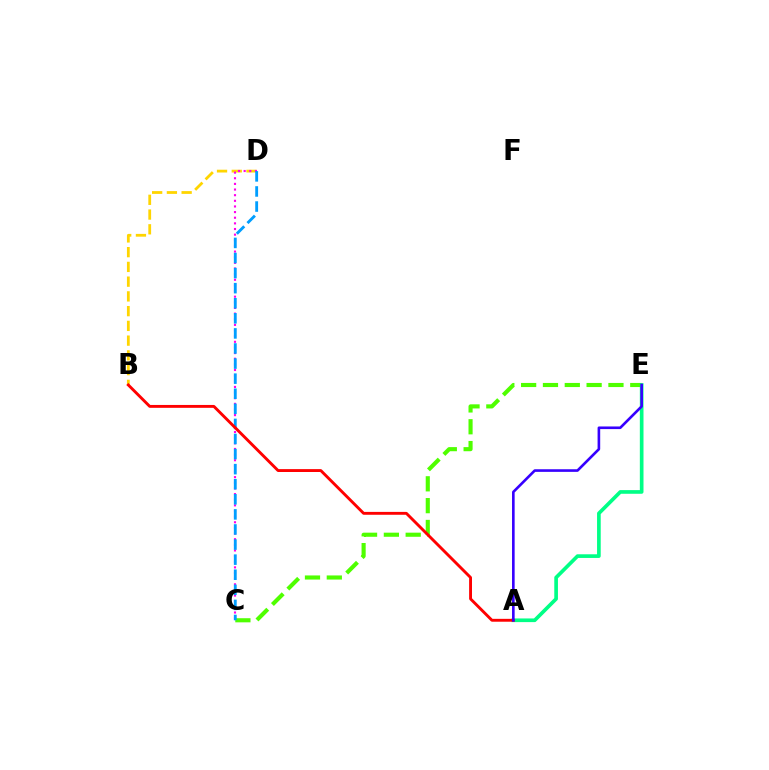{('B', 'D'): [{'color': '#ffd500', 'line_style': 'dashed', 'thickness': 2.0}], ('C', 'E'): [{'color': '#4fff00', 'line_style': 'dashed', 'thickness': 2.97}], ('C', 'D'): [{'color': '#ff00ed', 'line_style': 'dotted', 'thickness': 1.53}, {'color': '#009eff', 'line_style': 'dashed', 'thickness': 2.05}], ('A', 'E'): [{'color': '#00ff86', 'line_style': 'solid', 'thickness': 2.64}, {'color': '#3700ff', 'line_style': 'solid', 'thickness': 1.89}], ('A', 'B'): [{'color': '#ff0000', 'line_style': 'solid', 'thickness': 2.07}]}